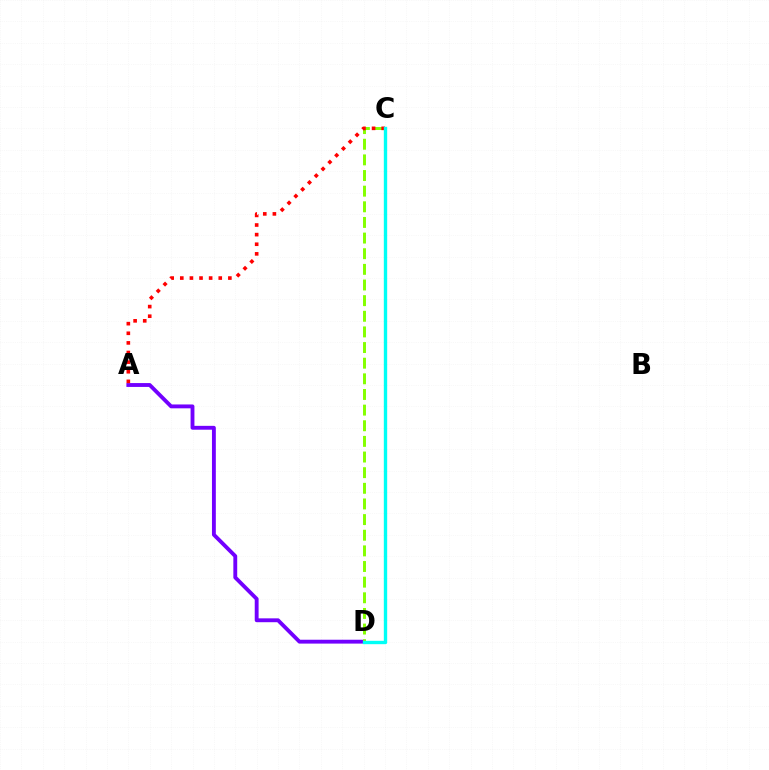{('A', 'D'): [{'color': '#7200ff', 'line_style': 'solid', 'thickness': 2.78}], ('C', 'D'): [{'color': '#84ff00', 'line_style': 'dashed', 'thickness': 2.12}, {'color': '#00fff6', 'line_style': 'solid', 'thickness': 2.42}], ('A', 'C'): [{'color': '#ff0000', 'line_style': 'dotted', 'thickness': 2.61}]}